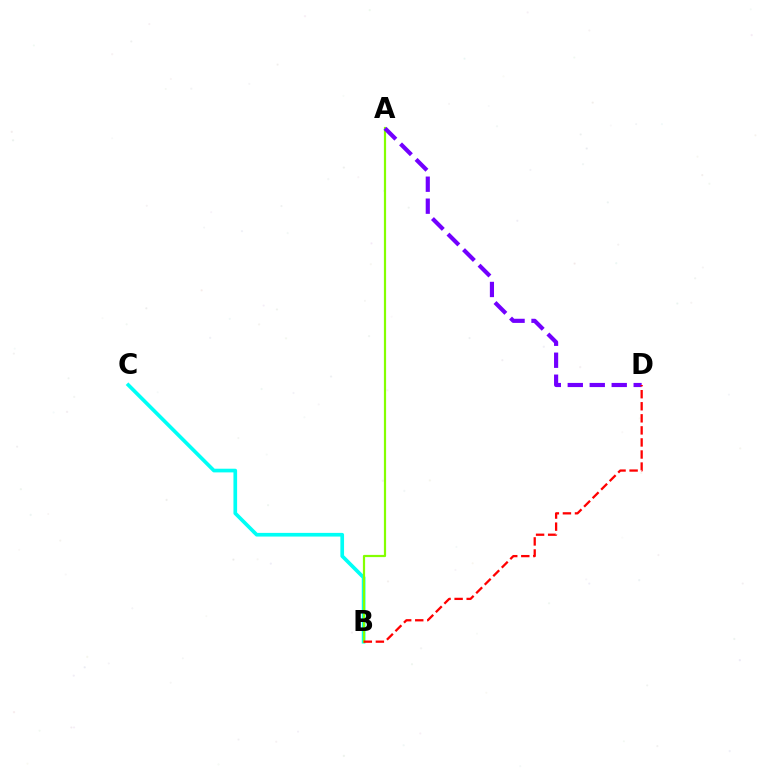{('B', 'C'): [{'color': '#00fff6', 'line_style': 'solid', 'thickness': 2.65}], ('A', 'B'): [{'color': '#84ff00', 'line_style': 'solid', 'thickness': 1.58}], ('A', 'D'): [{'color': '#7200ff', 'line_style': 'dashed', 'thickness': 2.99}], ('B', 'D'): [{'color': '#ff0000', 'line_style': 'dashed', 'thickness': 1.64}]}